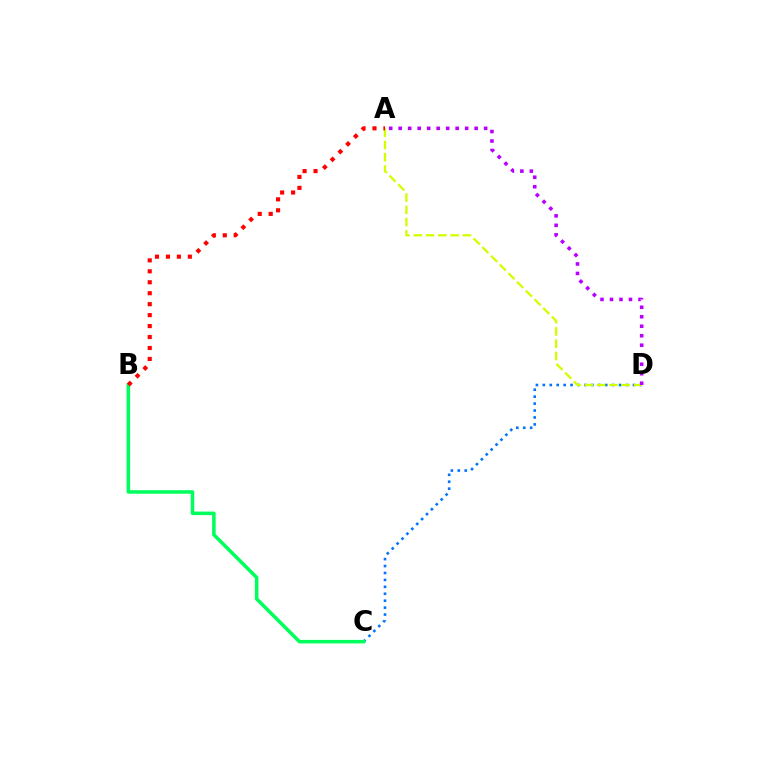{('C', 'D'): [{'color': '#0074ff', 'line_style': 'dotted', 'thickness': 1.88}], ('A', 'D'): [{'color': '#d1ff00', 'line_style': 'dashed', 'thickness': 1.67}, {'color': '#b900ff', 'line_style': 'dotted', 'thickness': 2.58}], ('B', 'C'): [{'color': '#00ff5c', 'line_style': 'solid', 'thickness': 2.55}], ('A', 'B'): [{'color': '#ff0000', 'line_style': 'dotted', 'thickness': 2.98}]}